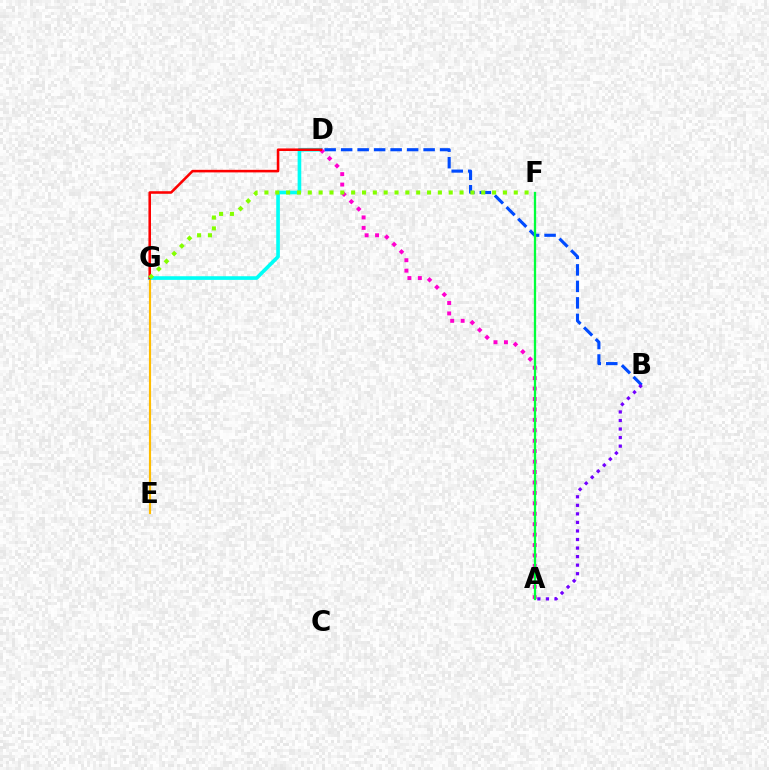{('B', 'D'): [{'color': '#004bff', 'line_style': 'dashed', 'thickness': 2.24}], ('E', 'G'): [{'color': '#ffbd00', 'line_style': 'solid', 'thickness': 1.56}], ('D', 'G'): [{'color': '#00fff6', 'line_style': 'solid', 'thickness': 2.62}, {'color': '#ff0000', 'line_style': 'solid', 'thickness': 1.85}], ('A', 'B'): [{'color': '#7200ff', 'line_style': 'dotted', 'thickness': 2.32}], ('A', 'D'): [{'color': '#ff00cf', 'line_style': 'dotted', 'thickness': 2.83}], ('F', 'G'): [{'color': '#84ff00', 'line_style': 'dotted', 'thickness': 2.95}], ('A', 'F'): [{'color': '#00ff39', 'line_style': 'solid', 'thickness': 1.65}]}